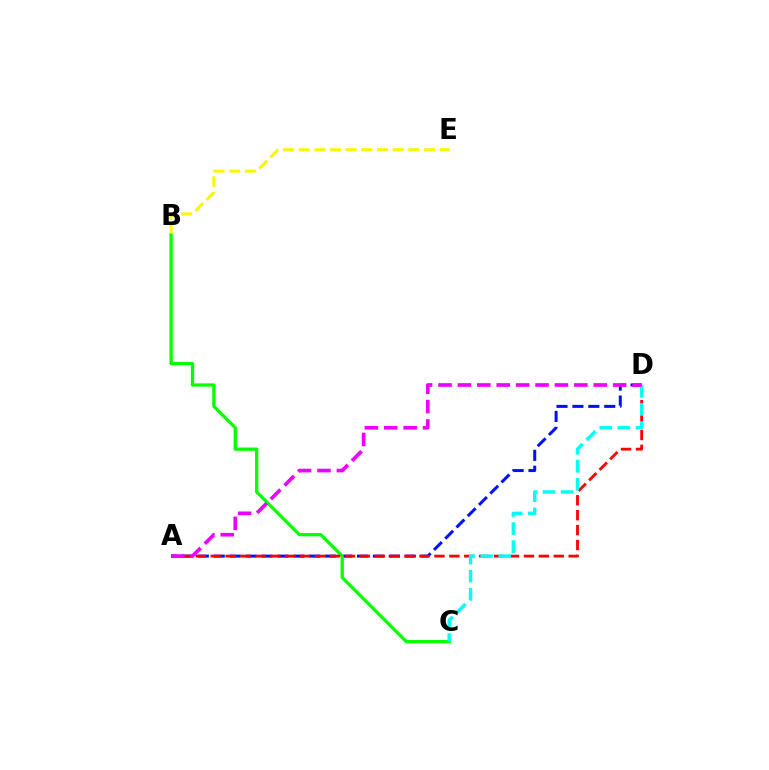{('A', 'D'): [{'color': '#0010ff', 'line_style': 'dashed', 'thickness': 2.16}, {'color': '#ff0000', 'line_style': 'dashed', 'thickness': 2.03}, {'color': '#ee00ff', 'line_style': 'dashed', 'thickness': 2.64}], ('B', 'E'): [{'color': '#fcf500', 'line_style': 'dashed', 'thickness': 2.13}], ('B', 'C'): [{'color': '#08ff00', 'line_style': 'solid', 'thickness': 2.36}], ('C', 'D'): [{'color': '#00fff6', 'line_style': 'dashed', 'thickness': 2.46}]}